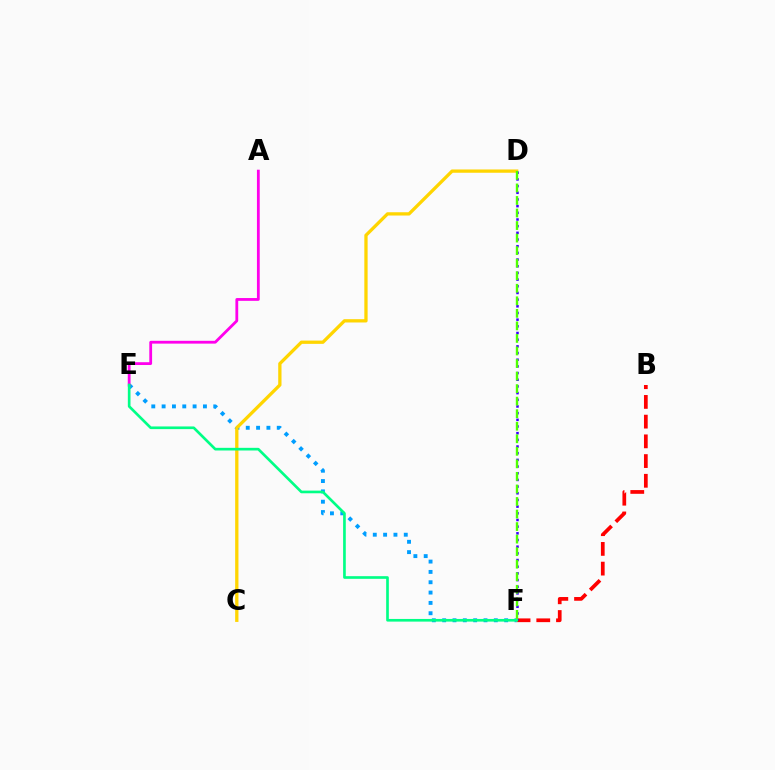{('E', 'F'): [{'color': '#009eff', 'line_style': 'dotted', 'thickness': 2.81}, {'color': '#00ff86', 'line_style': 'solid', 'thickness': 1.92}], ('B', 'F'): [{'color': '#ff0000', 'line_style': 'dashed', 'thickness': 2.68}], ('C', 'D'): [{'color': '#ffd500', 'line_style': 'solid', 'thickness': 2.37}], ('A', 'E'): [{'color': '#ff00ed', 'line_style': 'solid', 'thickness': 2.02}], ('D', 'F'): [{'color': '#3700ff', 'line_style': 'dotted', 'thickness': 1.81}, {'color': '#4fff00', 'line_style': 'dashed', 'thickness': 1.7}]}